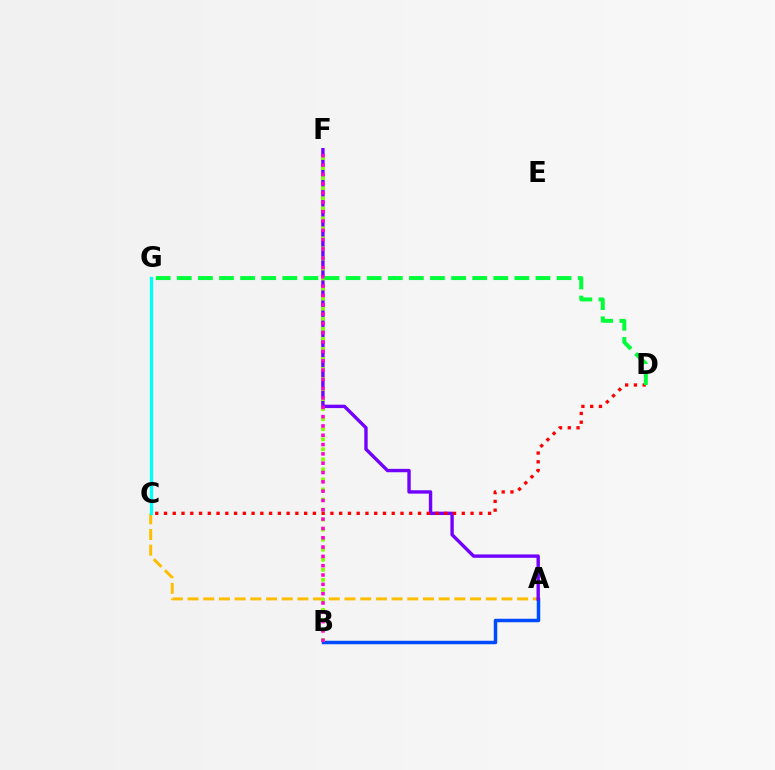{('A', 'C'): [{'color': '#ffbd00', 'line_style': 'dashed', 'thickness': 2.13}], ('A', 'B'): [{'color': '#004bff', 'line_style': 'solid', 'thickness': 2.51}], ('A', 'F'): [{'color': '#7200ff', 'line_style': 'solid', 'thickness': 2.43}], ('B', 'F'): [{'color': '#84ff00', 'line_style': 'dotted', 'thickness': 2.73}, {'color': '#ff00cf', 'line_style': 'dotted', 'thickness': 2.53}], ('C', 'D'): [{'color': '#ff0000', 'line_style': 'dotted', 'thickness': 2.38}], ('C', 'G'): [{'color': '#00fff6', 'line_style': 'solid', 'thickness': 2.37}], ('D', 'G'): [{'color': '#00ff39', 'line_style': 'dashed', 'thickness': 2.87}]}